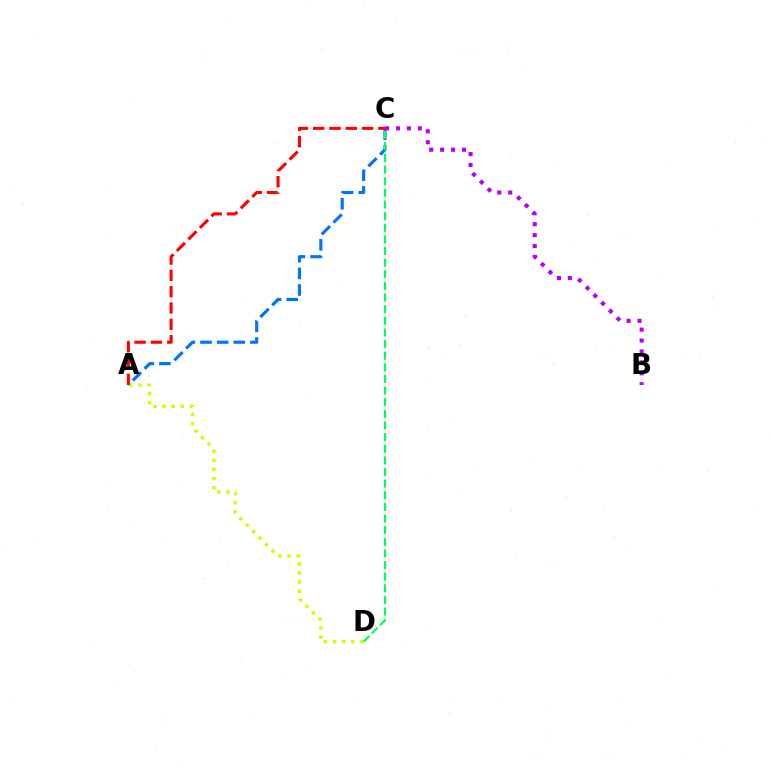{('A', 'C'): [{'color': '#0074ff', 'line_style': 'dashed', 'thickness': 2.26}, {'color': '#ff0000', 'line_style': 'dashed', 'thickness': 2.21}], ('A', 'D'): [{'color': '#d1ff00', 'line_style': 'dotted', 'thickness': 2.48}], ('C', 'D'): [{'color': '#00ff5c', 'line_style': 'dashed', 'thickness': 1.58}], ('B', 'C'): [{'color': '#b900ff', 'line_style': 'dotted', 'thickness': 2.97}]}